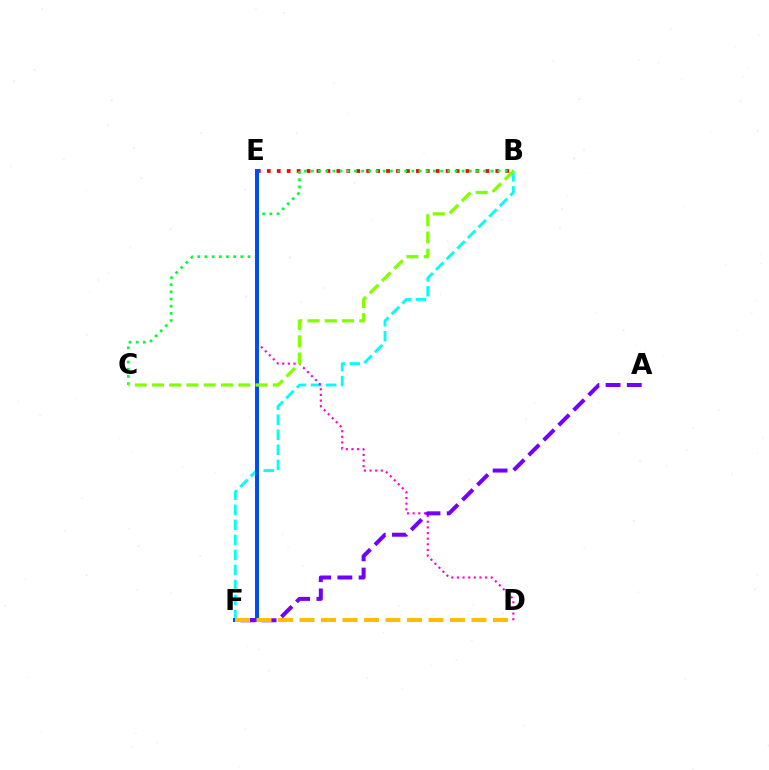{('B', 'E'): [{'color': '#ff0000', 'line_style': 'dotted', 'thickness': 2.7}], ('B', 'F'): [{'color': '#00fff6', 'line_style': 'dashed', 'thickness': 2.04}], ('D', 'E'): [{'color': '#ff00cf', 'line_style': 'dotted', 'thickness': 1.53}], ('B', 'C'): [{'color': '#00ff39', 'line_style': 'dotted', 'thickness': 1.95}, {'color': '#84ff00', 'line_style': 'dashed', 'thickness': 2.35}], ('E', 'F'): [{'color': '#004bff', 'line_style': 'solid', 'thickness': 2.85}], ('A', 'F'): [{'color': '#7200ff', 'line_style': 'dashed', 'thickness': 2.88}], ('D', 'F'): [{'color': '#ffbd00', 'line_style': 'dashed', 'thickness': 2.92}]}